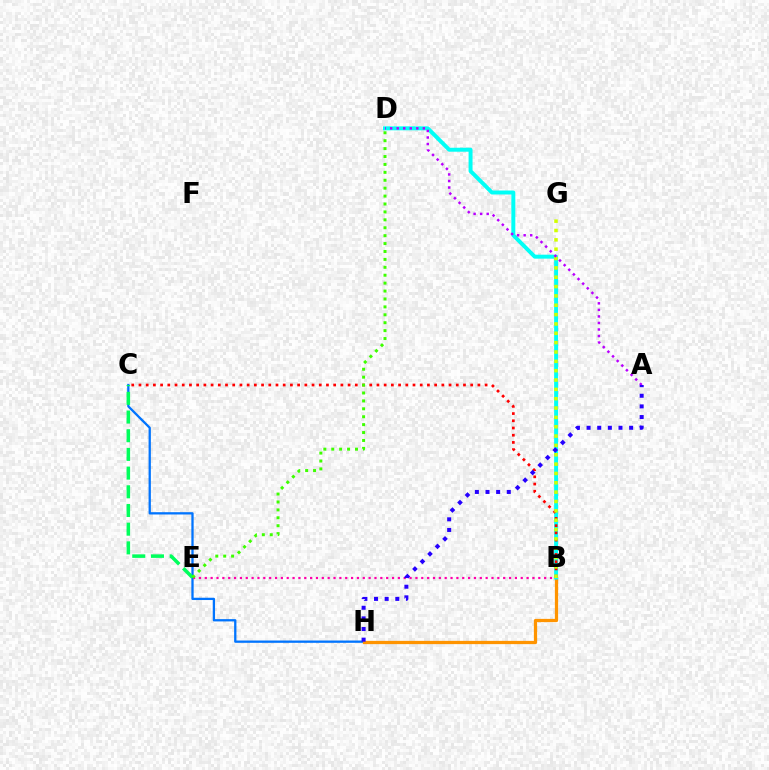{('C', 'H'): [{'color': '#0074ff', 'line_style': 'solid', 'thickness': 1.65}], ('B', 'E'): [{'color': '#ff00ac', 'line_style': 'dotted', 'thickness': 1.59}], ('B', 'H'): [{'color': '#ff9400', 'line_style': 'solid', 'thickness': 2.34}], ('B', 'D'): [{'color': '#00fff6', 'line_style': 'solid', 'thickness': 2.85}], ('B', 'C'): [{'color': '#ff0000', 'line_style': 'dotted', 'thickness': 1.96}], ('B', 'G'): [{'color': '#d1ff00', 'line_style': 'dotted', 'thickness': 2.54}], ('C', 'E'): [{'color': '#00ff5c', 'line_style': 'dashed', 'thickness': 2.54}], ('D', 'E'): [{'color': '#3dff00', 'line_style': 'dotted', 'thickness': 2.15}], ('A', 'D'): [{'color': '#b900ff', 'line_style': 'dotted', 'thickness': 1.78}], ('A', 'H'): [{'color': '#2500ff', 'line_style': 'dotted', 'thickness': 2.89}]}